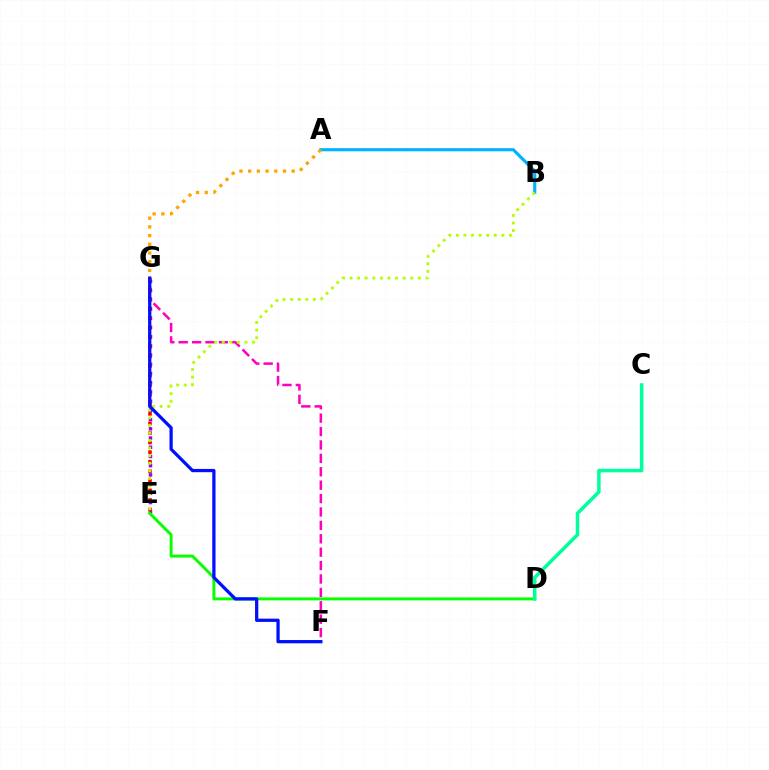{('A', 'B'): [{'color': '#00b5ff', 'line_style': 'solid', 'thickness': 2.27}], ('F', 'G'): [{'color': '#ff00bd', 'line_style': 'dashed', 'thickness': 1.82}, {'color': '#0010ff', 'line_style': 'solid', 'thickness': 2.35}], ('A', 'G'): [{'color': '#ffa500', 'line_style': 'dotted', 'thickness': 2.37}], ('E', 'G'): [{'color': '#9b00ff', 'line_style': 'dotted', 'thickness': 2.5}, {'color': '#ff0000', 'line_style': 'dotted', 'thickness': 2.6}], ('D', 'E'): [{'color': '#08ff00', 'line_style': 'solid', 'thickness': 2.12}], ('B', 'E'): [{'color': '#b3ff00', 'line_style': 'dotted', 'thickness': 2.06}], ('C', 'D'): [{'color': '#00ff9d', 'line_style': 'solid', 'thickness': 2.52}]}